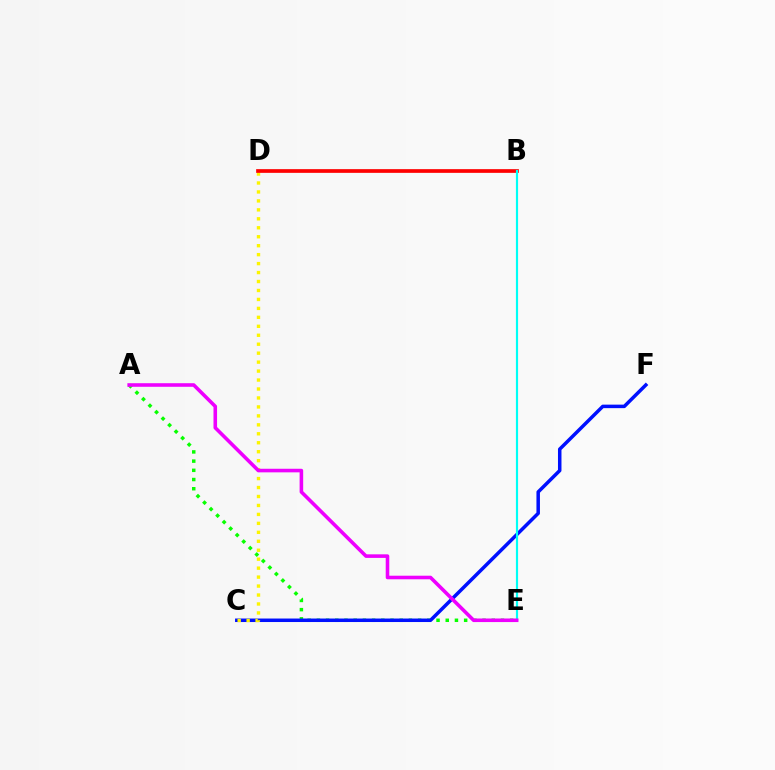{('A', 'E'): [{'color': '#08ff00', 'line_style': 'dotted', 'thickness': 2.5}, {'color': '#ee00ff', 'line_style': 'solid', 'thickness': 2.58}], ('C', 'F'): [{'color': '#0010ff', 'line_style': 'solid', 'thickness': 2.52}], ('C', 'D'): [{'color': '#fcf500', 'line_style': 'dotted', 'thickness': 2.43}], ('B', 'D'): [{'color': '#ff0000', 'line_style': 'solid', 'thickness': 2.66}], ('B', 'E'): [{'color': '#00fff6', 'line_style': 'solid', 'thickness': 1.56}]}